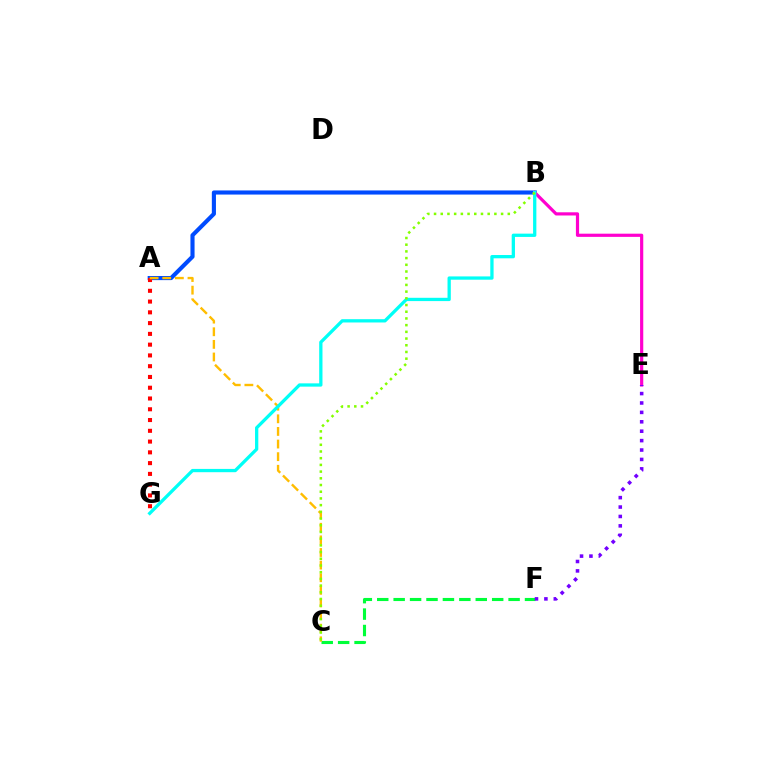{('A', 'B'): [{'color': '#004bff', 'line_style': 'solid', 'thickness': 2.96}], ('B', 'E'): [{'color': '#ff00cf', 'line_style': 'solid', 'thickness': 2.29}], ('C', 'F'): [{'color': '#00ff39', 'line_style': 'dashed', 'thickness': 2.23}], ('A', 'G'): [{'color': '#ff0000', 'line_style': 'dotted', 'thickness': 2.93}], ('E', 'F'): [{'color': '#7200ff', 'line_style': 'dotted', 'thickness': 2.56}], ('A', 'C'): [{'color': '#ffbd00', 'line_style': 'dashed', 'thickness': 1.71}], ('B', 'G'): [{'color': '#00fff6', 'line_style': 'solid', 'thickness': 2.36}], ('B', 'C'): [{'color': '#84ff00', 'line_style': 'dotted', 'thickness': 1.82}]}